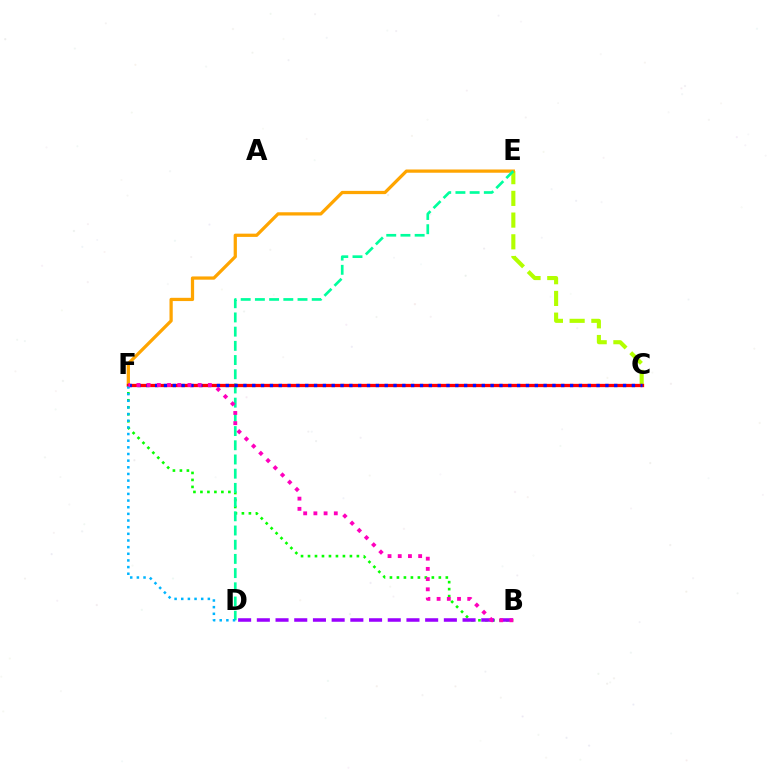{('B', 'F'): [{'color': '#08ff00', 'line_style': 'dotted', 'thickness': 1.9}, {'color': '#ff00bd', 'line_style': 'dotted', 'thickness': 2.77}], ('C', 'E'): [{'color': '#b3ff00', 'line_style': 'dashed', 'thickness': 2.95}], ('E', 'F'): [{'color': '#ffa500', 'line_style': 'solid', 'thickness': 2.34}], ('D', 'E'): [{'color': '#00ff9d', 'line_style': 'dashed', 'thickness': 1.93}], ('B', 'D'): [{'color': '#9b00ff', 'line_style': 'dashed', 'thickness': 2.54}], ('C', 'F'): [{'color': '#ff0000', 'line_style': 'solid', 'thickness': 2.37}, {'color': '#0010ff', 'line_style': 'dotted', 'thickness': 2.4}], ('D', 'F'): [{'color': '#00b5ff', 'line_style': 'dotted', 'thickness': 1.81}]}